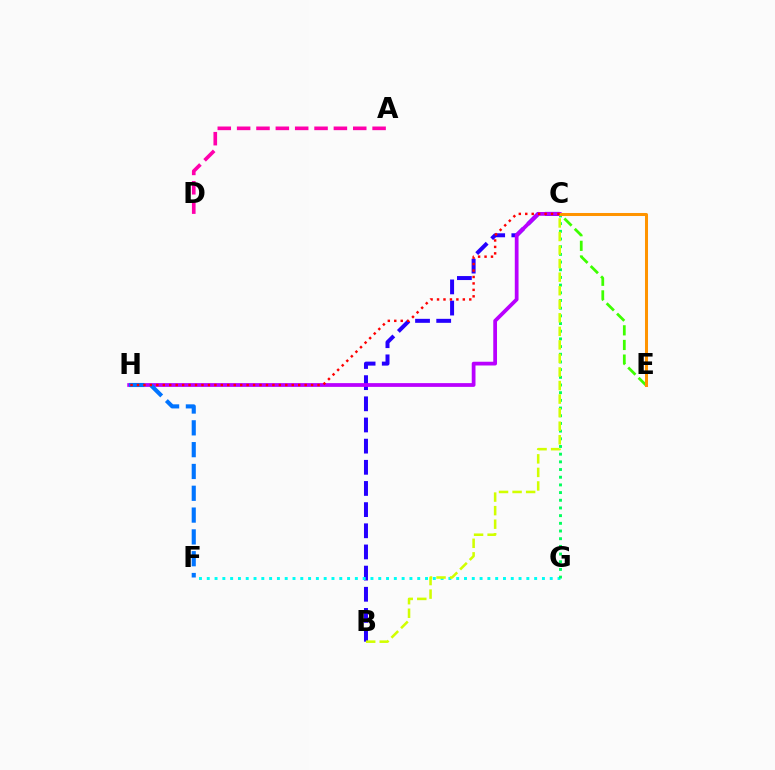{('B', 'C'): [{'color': '#2500ff', 'line_style': 'dashed', 'thickness': 2.87}, {'color': '#d1ff00', 'line_style': 'dashed', 'thickness': 1.84}], ('C', 'H'): [{'color': '#b900ff', 'line_style': 'solid', 'thickness': 2.7}, {'color': '#ff0000', 'line_style': 'dotted', 'thickness': 1.75}], ('F', 'H'): [{'color': '#0074ff', 'line_style': 'dashed', 'thickness': 2.96}], ('C', 'E'): [{'color': '#3dff00', 'line_style': 'dashed', 'thickness': 1.99}, {'color': '#ff9400', 'line_style': 'solid', 'thickness': 2.17}], ('F', 'G'): [{'color': '#00fff6', 'line_style': 'dotted', 'thickness': 2.12}], ('C', 'G'): [{'color': '#00ff5c', 'line_style': 'dotted', 'thickness': 2.09}], ('A', 'D'): [{'color': '#ff00ac', 'line_style': 'dashed', 'thickness': 2.63}]}